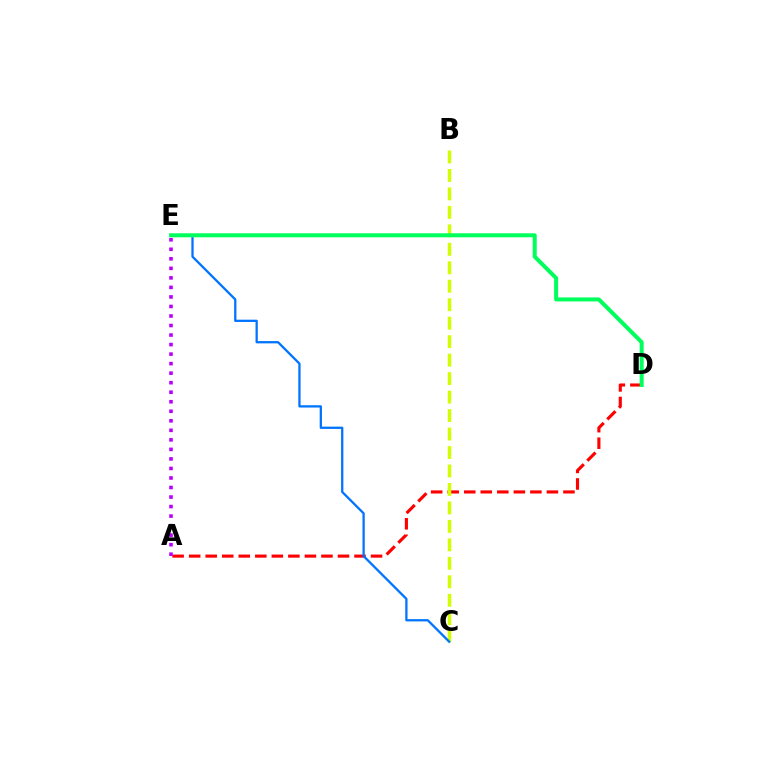{('A', 'D'): [{'color': '#ff0000', 'line_style': 'dashed', 'thickness': 2.25}], ('B', 'C'): [{'color': '#d1ff00', 'line_style': 'dashed', 'thickness': 2.51}], ('C', 'E'): [{'color': '#0074ff', 'line_style': 'solid', 'thickness': 1.64}], ('D', 'E'): [{'color': '#00ff5c', 'line_style': 'solid', 'thickness': 2.89}], ('A', 'E'): [{'color': '#b900ff', 'line_style': 'dotted', 'thickness': 2.59}]}